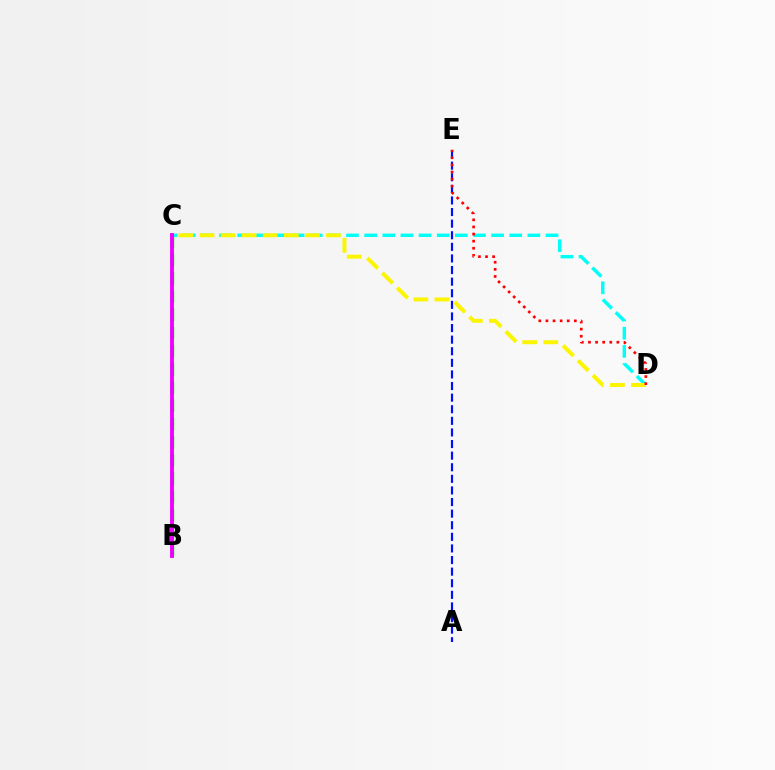{('A', 'E'): [{'color': '#0010ff', 'line_style': 'dashed', 'thickness': 1.58}], ('B', 'C'): [{'color': '#08ff00', 'line_style': 'dashed', 'thickness': 2.48}, {'color': '#ee00ff', 'line_style': 'solid', 'thickness': 2.78}], ('C', 'D'): [{'color': '#00fff6', 'line_style': 'dashed', 'thickness': 2.46}, {'color': '#fcf500', 'line_style': 'dashed', 'thickness': 2.86}], ('D', 'E'): [{'color': '#ff0000', 'line_style': 'dotted', 'thickness': 1.93}]}